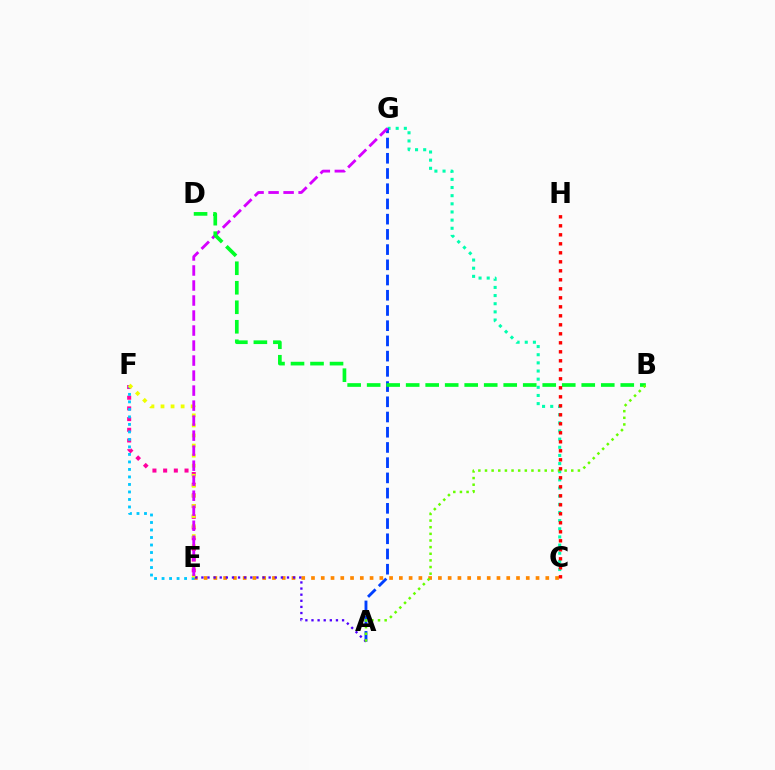{('C', 'G'): [{'color': '#00ffaf', 'line_style': 'dotted', 'thickness': 2.21}], ('A', 'G'): [{'color': '#003fff', 'line_style': 'dashed', 'thickness': 2.07}], ('E', 'F'): [{'color': '#ff00a0', 'line_style': 'dotted', 'thickness': 2.91}, {'color': '#00c7ff', 'line_style': 'dotted', 'thickness': 2.04}, {'color': '#eeff00', 'line_style': 'dotted', 'thickness': 2.73}], ('C', 'E'): [{'color': '#ff8800', 'line_style': 'dotted', 'thickness': 2.65}], ('E', 'G'): [{'color': '#d600ff', 'line_style': 'dashed', 'thickness': 2.04}], ('A', 'E'): [{'color': '#4f00ff', 'line_style': 'dotted', 'thickness': 1.66}], ('B', 'D'): [{'color': '#00ff27', 'line_style': 'dashed', 'thickness': 2.65}], ('A', 'B'): [{'color': '#66ff00', 'line_style': 'dotted', 'thickness': 1.8}], ('C', 'H'): [{'color': '#ff0000', 'line_style': 'dotted', 'thickness': 2.45}]}